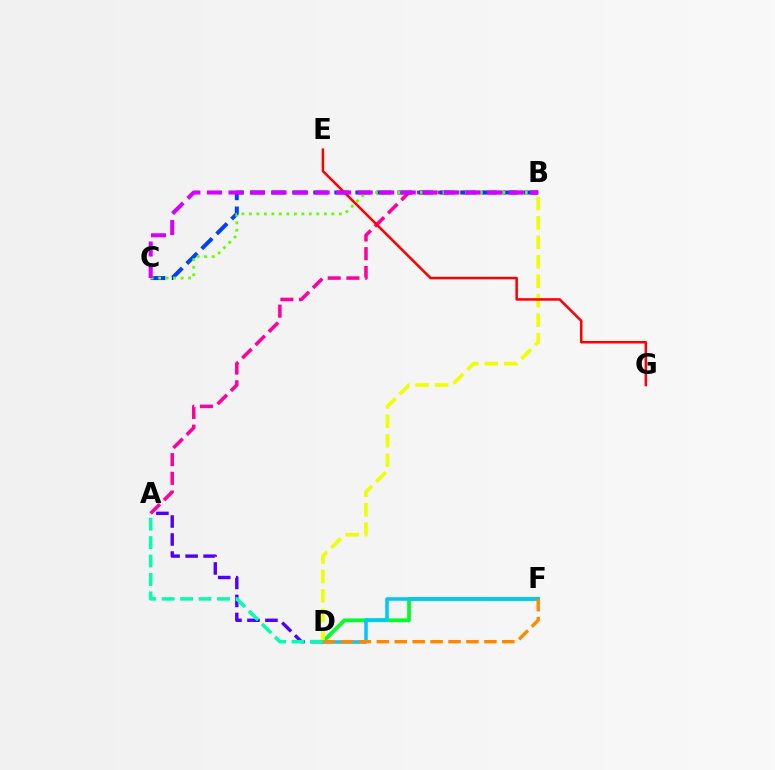{('A', 'B'): [{'color': '#ff00a0', 'line_style': 'dashed', 'thickness': 2.54}], ('B', 'C'): [{'color': '#003fff', 'line_style': 'dashed', 'thickness': 2.86}, {'color': '#66ff00', 'line_style': 'dotted', 'thickness': 2.04}, {'color': '#d600ff', 'line_style': 'dashed', 'thickness': 2.93}], ('D', 'F'): [{'color': '#00ff27', 'line_style': 'solid', 'thickness': 2.69}, {'color': '#00c7ff', 'line_style': 'solid', 'thickness': 2.54}, {'color': '#ff8800', 'line_style': 'dashed', 'thickness': 2.44}], ('A', 'D'): [{'color': '#4f00ff', 'line_style': 'dashed', 'thickness': 2.45}, {'color': '#00ffaf', 'line_style': 'dashed', 'thickness': 2.51}], ('B', 'D'): [{'color': '#eeff00', 'line_style': 'dashed', 'thickness': 2.64}], ('E', 'G'): [{'color': '#ff0000', 'line_style': 'solid', 'thickness': 1.81}]}